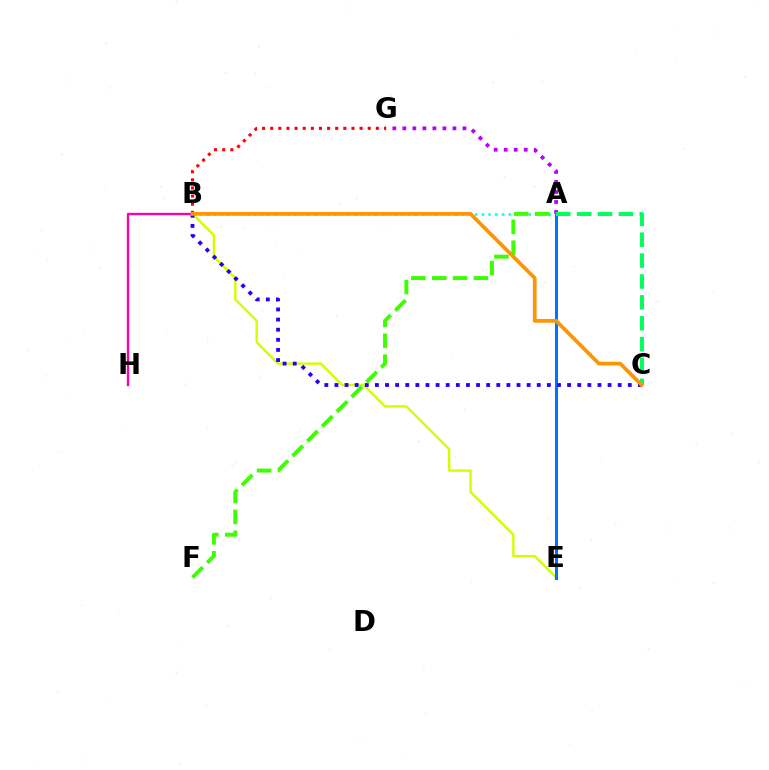{('B', 'E'): [{'color': '#d1ff00', 'line_style': 'solid', 'thickness': 1.71}], ('A', 'B'): [{'color': '#00fff6', 'line_style': 'dotted', 'thickness': 1.82}], ('A', 'E'): [{'color': '#0074ff', 'line_style': 'solid', 'thickness': 2.19}], ('B', 'C'): [{'color': '#2500ff', 'line_style': 'dotted', 'thickness': 2.75}, {'color': '#ff9400', 'line_style': 'solid', 'thickness': 2.67}], ('A', 'G'): [{'color': '#b900ff', 'line_style': 'dotted', 'thickness': 2.72}], ('B', 'G'): [{'color': '#ff0000', 'line_style': 'dotted', 'thickness': 2.21}], ('B', 'H'): [{'color': '#ff00ac', 'line_style': 'solid', 'thickness': 1.7}], ('A', 'F'): [{'color': '#3dff00', 'line_style': 'dashed', 'thickness': 2.84}], ('A', 'C'): [{'color': '#00ff5c', 'line_style': 'dashed', 'thickness': 2.84}]}